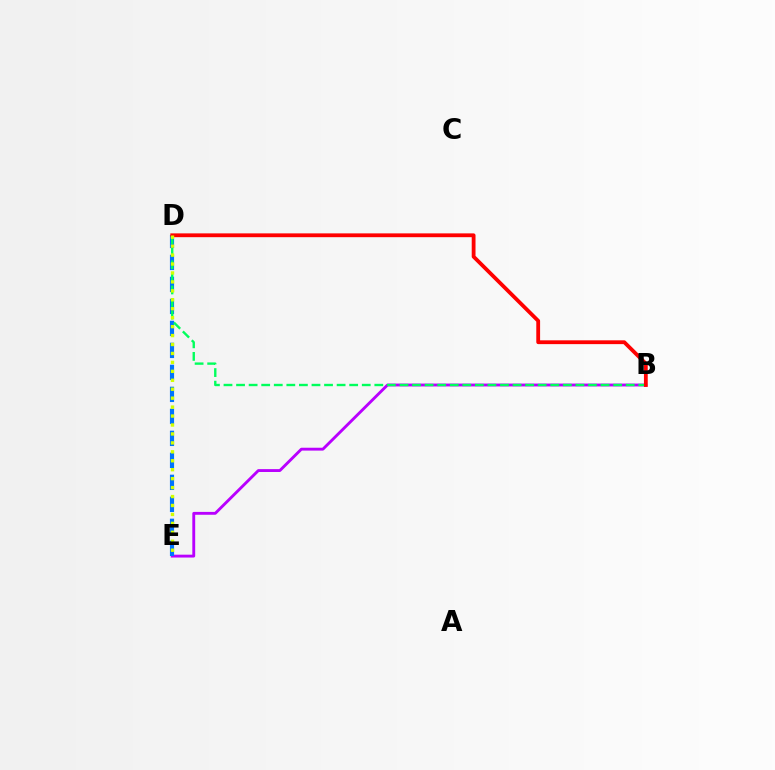{('B', 'E'): [{'color': '#b900ff', 'line_style': 'solid', 'thickness': 2.06}], ('D', 'E'): [{'color': '#0074ff', 'line_style': 'dashed', 'thickness': 2.99}, {'color': '#d1ff00', 'line_style': 'dotted', 'thickness': 2.43}], ('B', 'D'): [{'color': '#00ff5c', 'line_style': 'dashed', 'thickness': 1.71}, {'color': '#ff0000', 'line_style': 'solid', 'thickness': 2.74}]}